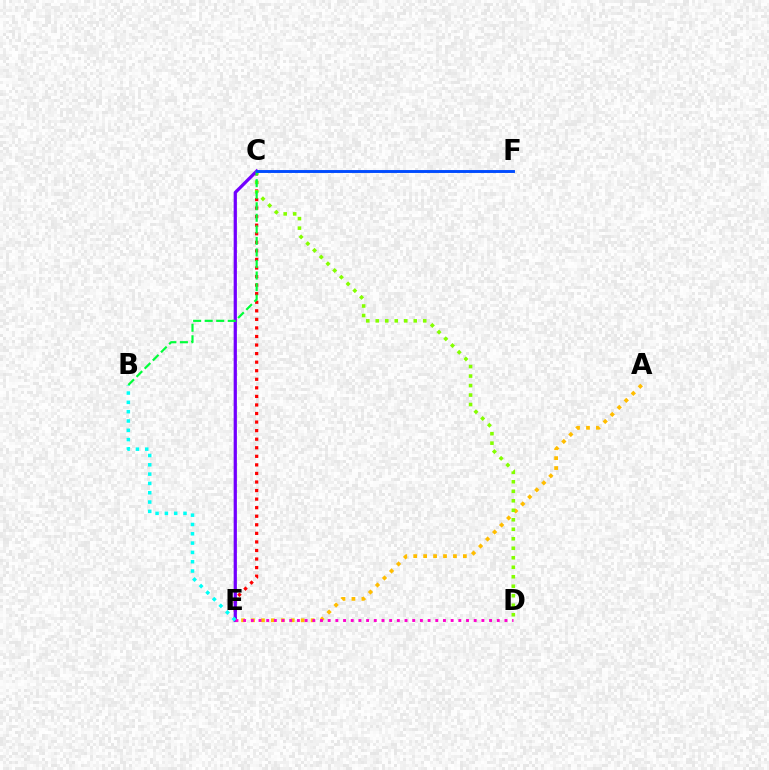{('A', 'E'): [{'color': '#ffbd00', 'line_style': 'dotted', 'thickness': 2.7}], ('C', 'E'): [{'color': '#ff0000', 'line_style': 'dotted', 'thickness': 2.33}, {'color': '#7200ff', 'line_style': 'solid', 'thickness': 2.33}], ('C', 'D'): [{'color': '#84ff00', 'line_style': 'dotted', 'thickness': 2.58}], ('D', 'E'): [{'color': '#ff00cf', 'line_style': 'dotted', 'thickness': 2.09}], ('B', 'E'): [{'color': '#00fff6', 'line_style': 'dotted', 'thickness': 2.53}], ('B', 'C'): [{'color': '#00ff39', 'line_style': 'dashed', 'thickness': 1.57}], ('C', 'F'): [{'color': '#004bff', 'line_style': 'solid', 'thickness': 2.09}]}